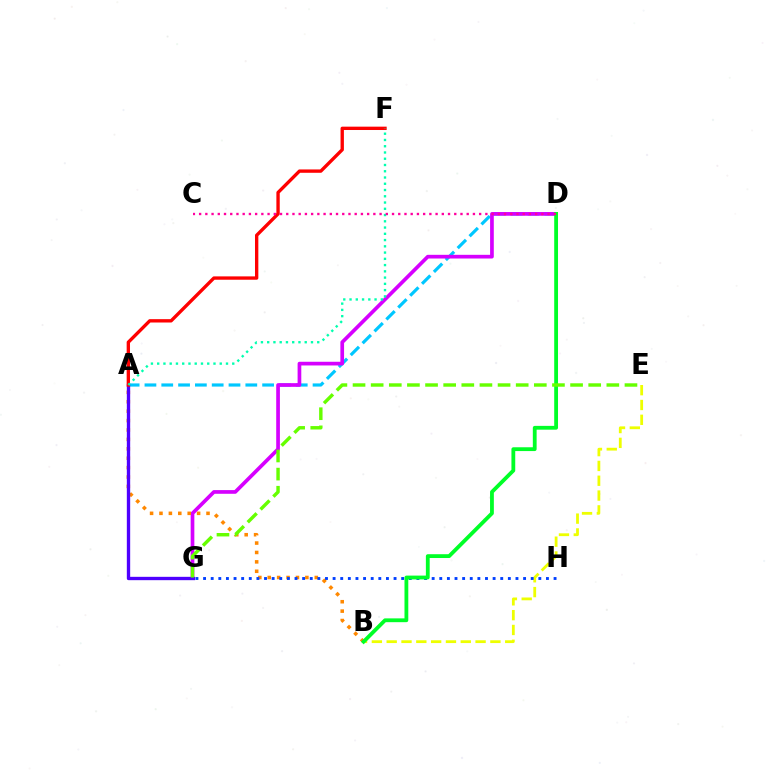{('A', 'D'): [{'color': '#00c7ff', 'line_style': 'dashed', 'thickness': 2.28}], ('D', 'G'): [{'color': '#d600ff', 'line_style': 'solid', 'thickness': 2.66}], ('A', 'B'): [{'color': '#ff8800', 'line_style': 'dotted', 'thickness': 2.56}], ('A', 'G'): [{'color': '#4f00ff', 'line_style': 'solid', 'thickness': 2.41}], ('B', 'E'): [{'color': '#eeff00', 'line_style': 'dashed', 'thickness': 2.01}], ('G', 'H'): [{'color': '#003fff', 'line_style': 'dotted', 'thickness': 2.07}], ('A', 'F'): [{'color': '#ff0000', 'line_style': 'solid', 'thickness': 2.41}, {'color': '#00ffaf', 'line_style': 'dotted', 'thickness': 1.7}], ('B', 'D'): [{'color': '#00ff27', 'line_style': 'solid', 'thickness': 2.74}], ('E', 'G'): [{'color': '#66ff00', 'line_style': 'dashed', 'thickness': 2.46}], ('C', 'D'): [{'color': '#ff00a0', 'line_style': 'dotted', 'thickness': 1.69}]}